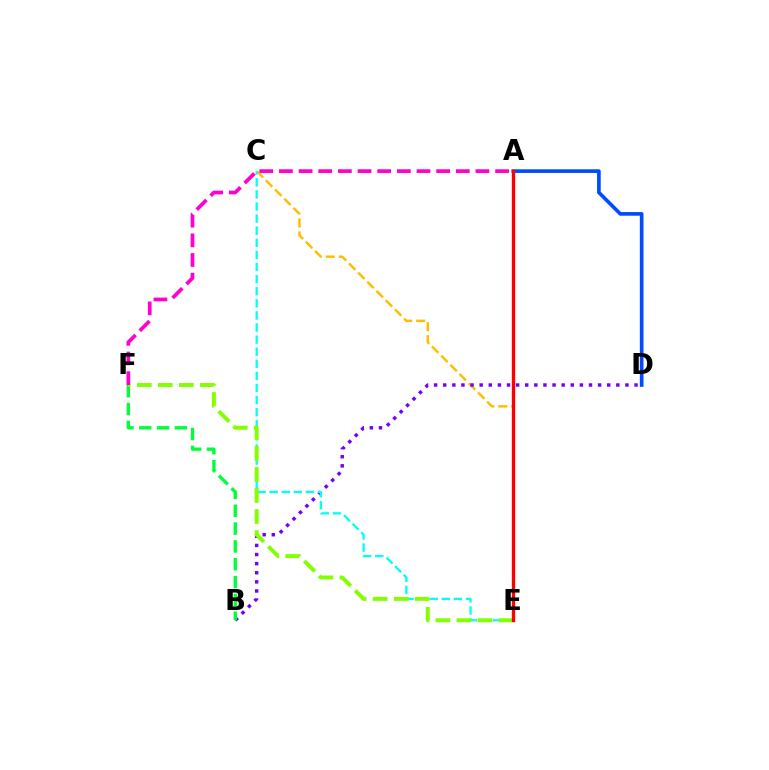{('A', 'D'): [{'color': '#004bff', 'line_style': 'solid', 'thickness': 2.63}], ('C', 'E'): [{'color': '#ffbd00', 'line_style': 'dashed', 'thickness': 1.77}, {'color': '#00fff6', 'line_style': 'dashed', 'thickness': 1.64}], ('B', 'D'): [{'color': '#7200ff', 'line_style': 'dotted', 'thickness': 2.48}], ('B', 'F'): [{'color': '#00ff39', 'line_style': 'dashed', 'thickness': 2.42}], ('E', 'F'): [{'color': '#84ff00', 'line_style': 'dashed', 'thickness': 2.86}], ('A', 'E'): [{'color': '#ff0000', 'line_style': 'solid', 'thickness': 2.4}], ('A', 'F'): [{'color': '#ff00cf', 'line_style': 'dashed', 'thickness': 2.67}]}